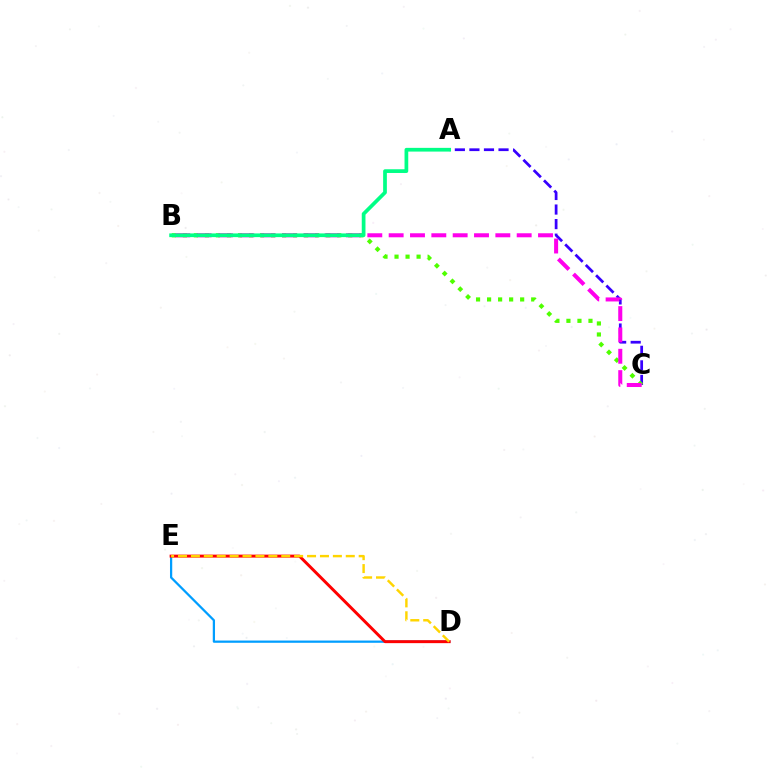{('A', 'C'): [{'color': '#3700ff', 'line_style': 'dashed', 'thickness': 1.98}], ('B', 'C'): [{'color': '#4fff00', 'line_style': 'dotted', 'thickness': 3.0}, {'color': '#ff00ed', 'line_style': 'dashed', 'thickness': 2.9}], ('D', 'E'): [{'color': '#009eff', 'line_style': 'solid', 'thickness': 1.62}, {'color': '#ff0000', 'line_style': 'solid', 'thickness': 2.12}, {'color': '#ffd500', 'line_style': 'dashed', 'thickness': 1.75}], ('A', 'B'): [{'color': '#00ff86', 'line_style': 'solid', 'thickness': 2.68}]}